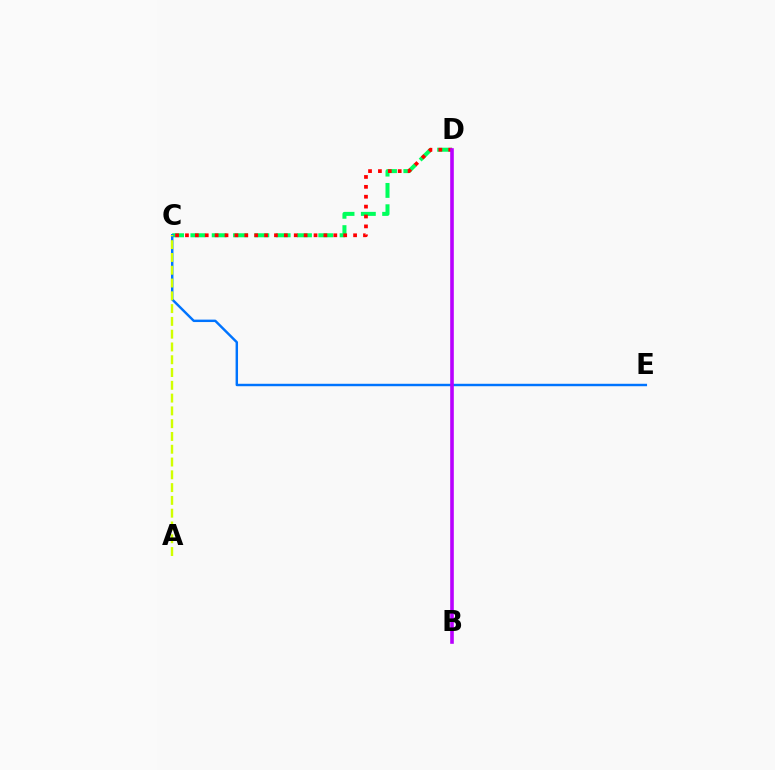{('C', 'D'): [{'color': '#00ff5c', 'line_style': 'dashed', 'thickness': 2.9}, {'color': '#ff0000', 'line_style': 'dotted', 'thickness': 2.69}], ('C', 'E'): [{'color': '#0074ff', 'line_style': 'solid', 'thickness': 1.75}], ('A', 'C'): [{'color': '#d1ff00', 'line_style': 'dashed', 'thickness': 1.74}], ('B', 'D'): [{'color': '#b900ff', 'line_style': 'solid', 'thickness': 2.6}]}